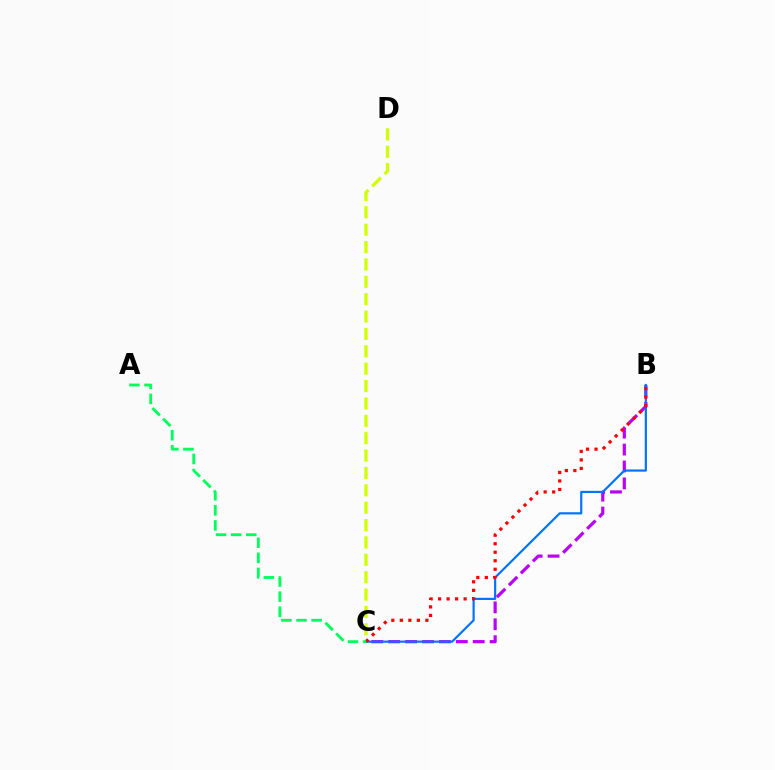{('B', 'C'): [{'color': '#b900ff', 'line_style': 'dashed', 'thickness': 2.3}, {'color': '#0074ff', 'line_style': 'solid', 'thickness': 1.58}, {'color': '#ff0000', 'line_style': 'dotted', 'thickness': 2.31}], ('C', 'D'): [{'color': '#d1ff00', 'line_style': 'dashed', 'thickness': 2.36}], ('A', 'C'): [{'color': '#00ff5c', 'line_style': 'dashed', 'thickness': 2.05}]}